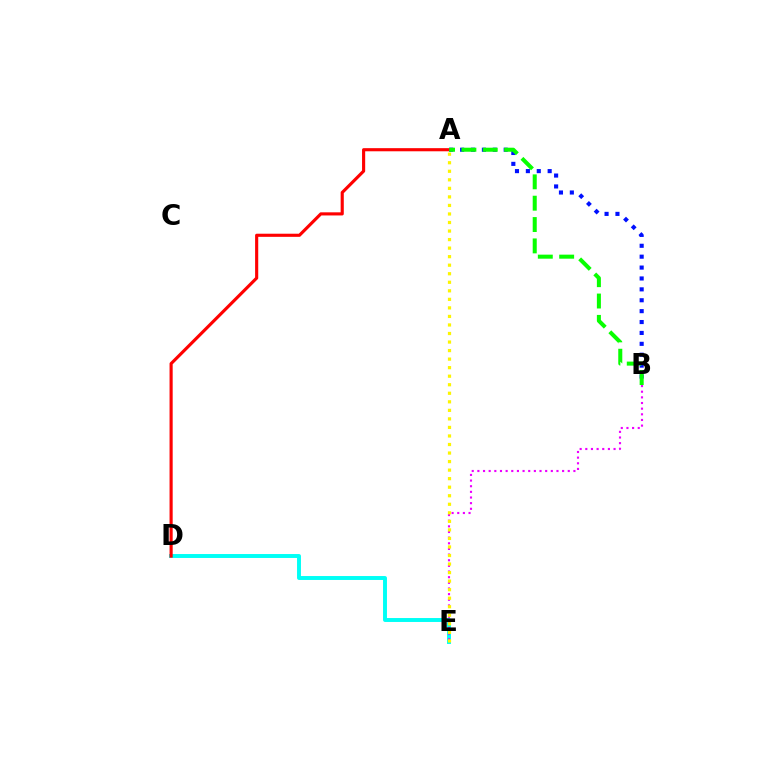{('D', 'E'): [{'color': '#00fff6', 'line_style': 'solid', 'thickness': 2.83}], ('B', 'E'): [{'color': '#ee00ff', 'line_style': 'dotted', 'thickness': 1.53}], ('A', 'D'): [{'color': '#ff0000', 'line_style': 'solid', 'thickness': 2.25}], ('A', 'B'): [{'color': '#0010ff', 'line_style': 'dotted', 'thickness': 2.96}, {'color': '#08ff00', 'line_style': 'dashed', 'thickness': 2.9}], ('A', 'E'): [{'color': '#fcf500', 'line_style': 'dotted', 'thickness': 2.32}]}